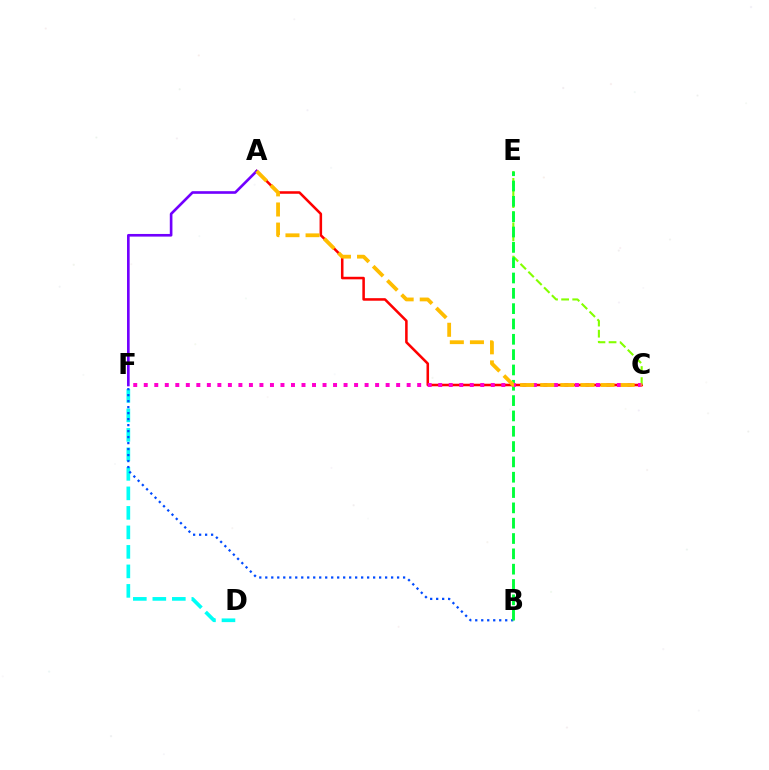{('D', 'F'): [{'color': '#00fff6', 'line_style': 'dashed', 'thickness': 2.65}], ('A', 'C'): [{'color': '#ff0000', 'line_style': 'solid', 'thickness': 1.83}, {'color': '#ffbd00', 'line_style': 'dashed', 'thickness': 2.73}], ('B', 'F'): [{'color': '#004bff', 'line_style': 'dotted', 'thickness': 1.63}], ('C', 'E'): [{'color': '#84ff00', 'line_style': 'dashed', 'thickness': 1.51}], ('B', 'E'): [{'color': '#00ff39', 'line_style': 'dashed', 'thickness': 2.08}], ('A', 'F'): [{'color': '#7200ff', 'line_style': 'solid', 'thickness': 1.9}], ('C', 'F'): [{'color': '#ff00cf', 'line_style': 'dotted', 'thickness': 2.86}]}